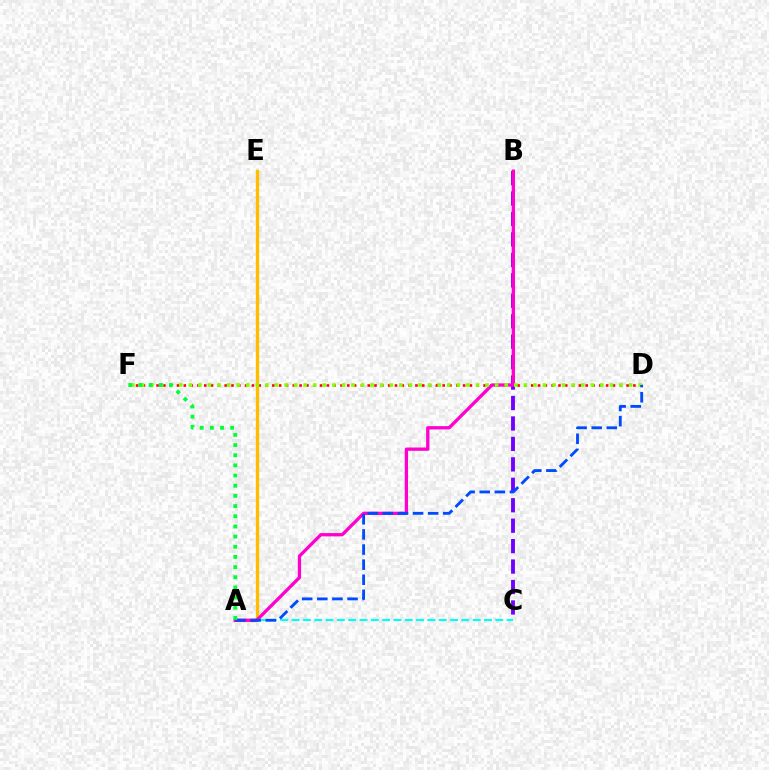{('D', 'F'): [{'color': '#ff0000', 'line_style': 'dotted', 'thickness': 1.85}, {'color': '#84ff00', 'line_style': 'dotted', 'thickness': 2.6}], ('B', 'C'): [{'color': '#7200ff', 'line_style': 'dashed', 'thickness': 2.78}], ('A', 'C'): [{'color': '#00fff6', 'line_style': 'dashed', 'thickness': 1.54}], ('A', 'E'): [{'color': '#ffbd00', 'line_style': 'solid', 'thickness': 2.39}], ('A', 'B'): [{'color': '#ff00cf', 'line_style': 'solid', 'thickness': 2.37}], ('A', 'D'): [{'color': '#004bff', 'line_style': 'dashed', 'thickness': 2.05}], ('A', 'F'): [{'color': '#00ff39', 'line_style': 'dotted', 'thickness': 2.76}]}